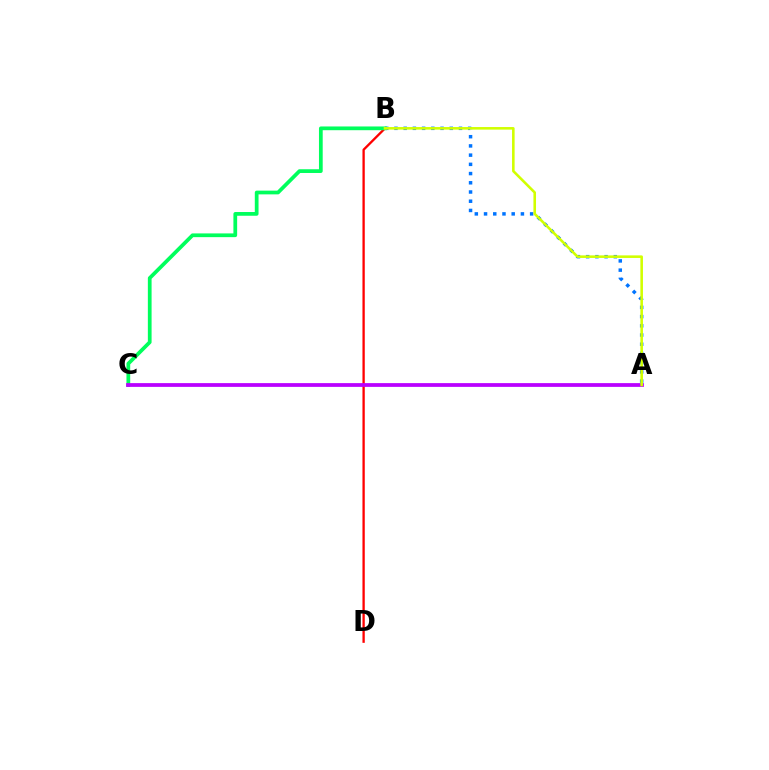{('A', 'B'): [{'color': '#0074ff', 'line_style': 'dotted', 'thickness': 2.5}, {'color': '#d1ff00', 'line_style': 'solid', 'thickness': 1.86}], ('B', 'D'): [{'color': '#ff0000', 'line_style': 'solid', 'thickness': 1.67}], ('B', 'C'): [{'color': '#00ff5c', 'line_style': 'solid', 'thickness': 2.69}], ('A', 'C'): [{'color': '#b900ff', 'line_style': 'solid', 'thickness': 2.71}]}